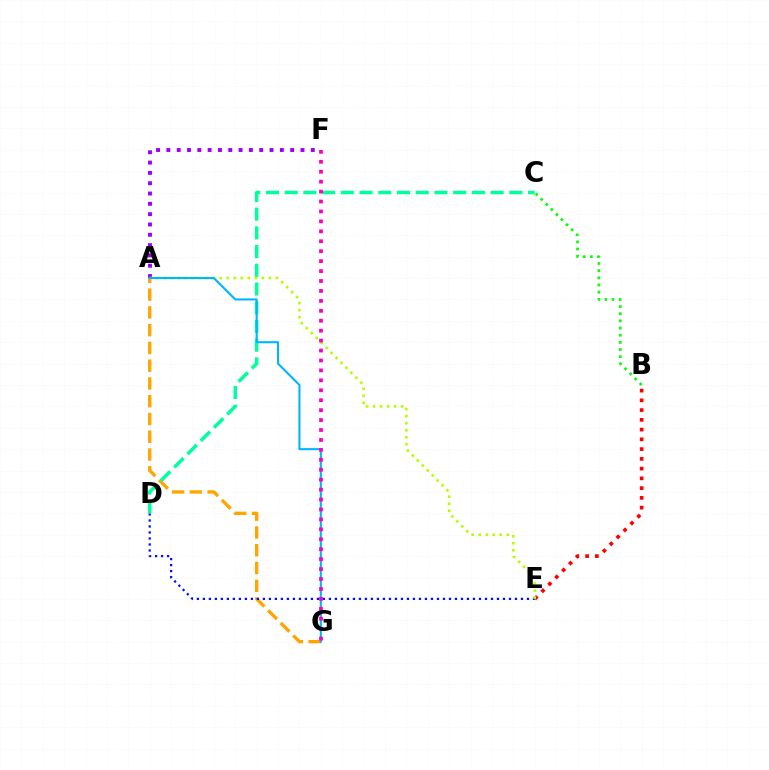{('B', 'E'): [{'color': '#ff0000', 'line_style': 'dotted', 'thickness': 2.65}], ('B', 'C'): [{'color': '#08ff00', 'line_style': 'dotted', 'thickness': 1.95}], ('A', 'F'): [{'color': '#9b00ff', 'line_style': 'dotted', 'thickness': 2.8}], ('A', 'G'): [{'color': '#ffa500', 'line_style': 'dashed', 'thickness': 2.41}, {'color': '#00b5ff', 'line_style': 'solid', 'thickness': 1.51}], ('D', 'E'): [{'color': '#0010ff', 'line_style': 'dotted', 'thickness': 1.63}], ('C', 'D'): [{'color': '#00ff9d', 'line_style': 'dashed', 'thickness': 2.54}], ('A', 'E'): [{'color': '#b3ff00', 'line_style': 'dotted', 'thickness': 1.91}], ('F', 'G'): [{'color': '#ff00bd', 'line_style': 'dotted', 'thickness': 2.7}]}